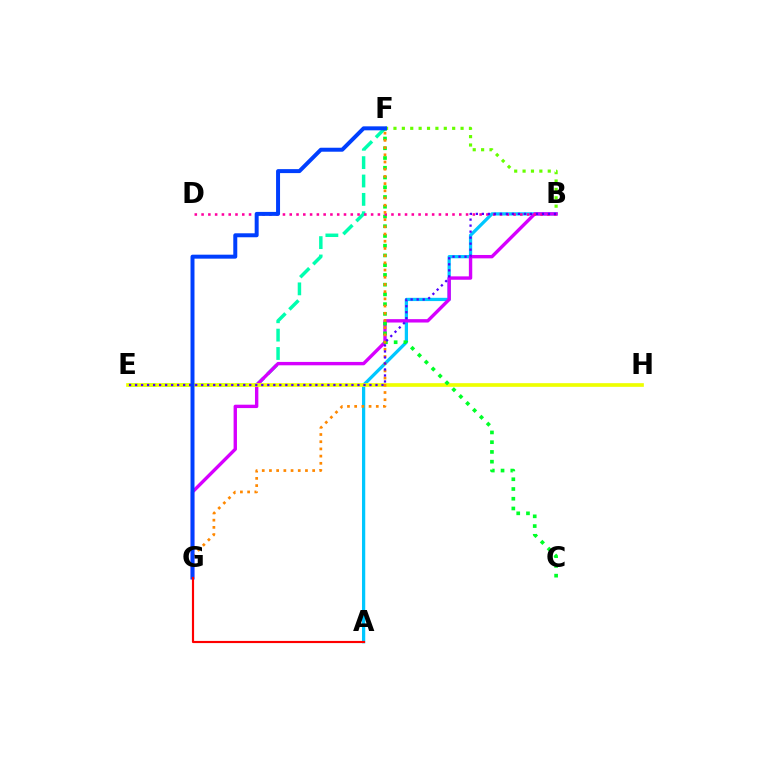{('A', 'B'): [{'color': '#00c7ff', 'line_style': 'solid', 'thickness': 2.34}], ('E', 'F'): [{'color': '#00ffaf', 'line_style': 'dashed', 'thickness': 2.5}], ('B', 'F'): [{'color': '#66ff00', 'line_style': 'dotted', 'thickness': 2.28}], ('B', 'G'): [{'color': '#d600ff', 'line_style': 'solid', 'thickness': 2.43}], ('E', 'H'): [{'color': '#eeff00', 'line_style': 'solid', 'thickness': 2.64}], ('C', 'F'): [{'color': '#00ff27', 'line_style': 'dotted', 'thickness': 2.65}], ('B', 'D'): [{'color': '#ff00a0', 'line_style': 'dotted', 'thickness': 1.84}], ('F', 'G'): [{'color': '#ff8800', 'line_style': 'dotted', 'thickness': 1.96}, {'color': '#003fff', 'line_style': 'solid', 'thickness': 2.86}], ('B', 'E'): [{'color': '#4f00ff', 'line_style': 'dotted', 'thickness': 1.63}], ('A', 'G'): [{'color': '#ff0000', 'line_style': 'solid', 'thickness': 1.55}]}